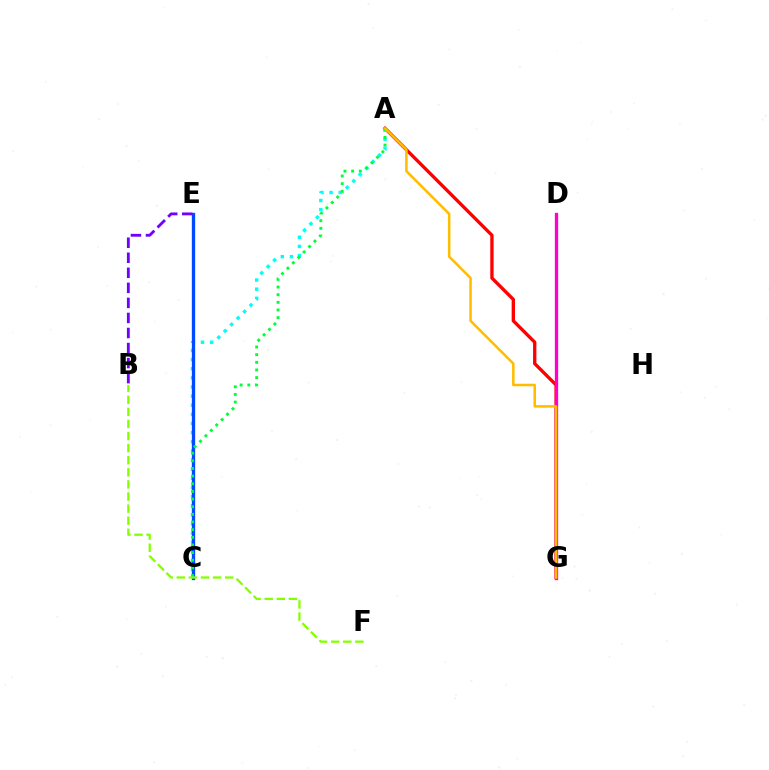{('A', 'G'): [{'color': '#ff0000', 'line_style': 'solid', 'thickness': 2.41}, {'color': '#ffbd00', 'line_style': 'solid', 'thickness': 1.83}], ('A', 'C'): [{'color': '#00fff6', 'line_style': 'dotted', 'thickness': 2.48}, {'color': '#00ff39', 'line_style': 'dotted', 'thickness': 2.08}], ('C', 'E'): [{'color': '#004bff', 'line_style': 'solid', 'thickness': 2.39}], ('D', 'G'): [{'color': '#ff00cf', 'line_style': 'solid', 'thickness': 2.38}], ('B', 'E'): [{'color': '#7200ff', 'line_style': 'dashed', 'thickness': 2.04}], ('B', 'F'): [{'color': '#84ff00', 'line_style': 'dashed', 'thickness': 1.64}]}